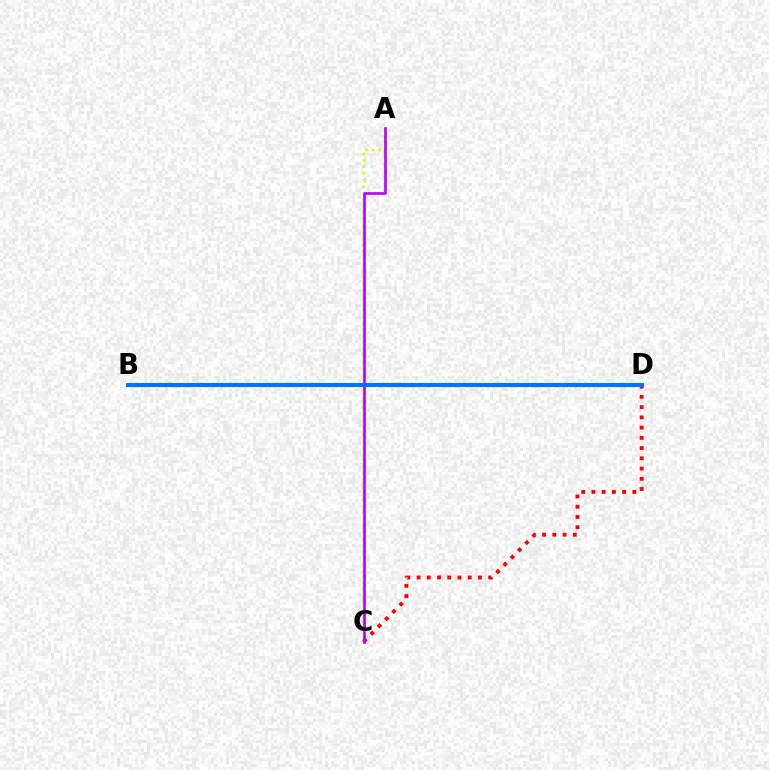{('A', 'C'): [{'color': '#d1ff00', 'line_style': 'dotted', 'thickness': 1.77}, {'color': '#b900ff', 'line_style': 'solid', 'thickness': 1.9}], ('C', 'D'): [{'color': '#ff0000', 'line_style': 'dotted', 'thickness': 2.78}], ('B', 'D'): [{'color': '#00ff5c', 'line_style': 'dashed', 'thickness': 1.93}, {'color': '#0074ff', 'line_style': 'solid', 'thickness': 2.92}]}